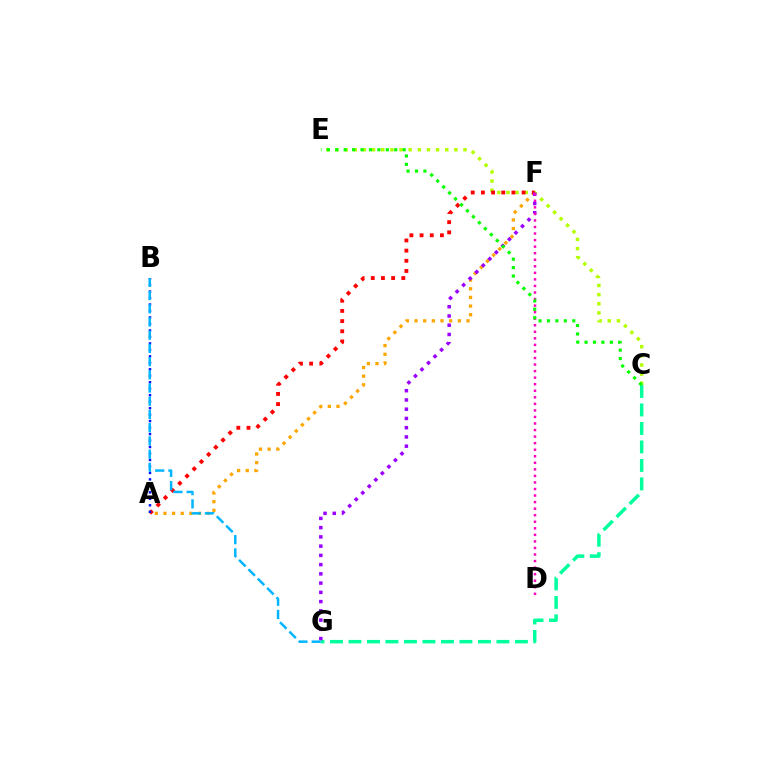{('A', 'F'): [{'color': '#ffa500', 'line_style': 'dotted', 'thickness': 2.35}, {'color': '#ff0000', 'line_style': 'dotted', 'thickness': 2.76}], ('C', 'E'): [{'color': '#b3ff00', 'line_style': 'dotted', 'thickness': 2.48}, {'color': '#08ff00', 'line_style': 'dotted', 'thickness': 2.29}], ('C', 'G'): [{'color': '#00ff9d', 'line_style': 'dashed', 'thickness': 2.51}], ('F', 'G'): [{'color': '#9b00ff', 'line_style': 'dotted', 'thickness': 2.51}], ('D', 'F'): [{'color': '#ff00bd', 'line_style': 'dotted', 'thickness': 1.78}], ('A', 'B'): [{'color': '#0010ff', 'line_style': 'dotted', 'thickness': 1.76}], ('B', 'G'): [{'color': '#00b5ff', 'line_style': 'dashed', 'thickness': 1.8}]}